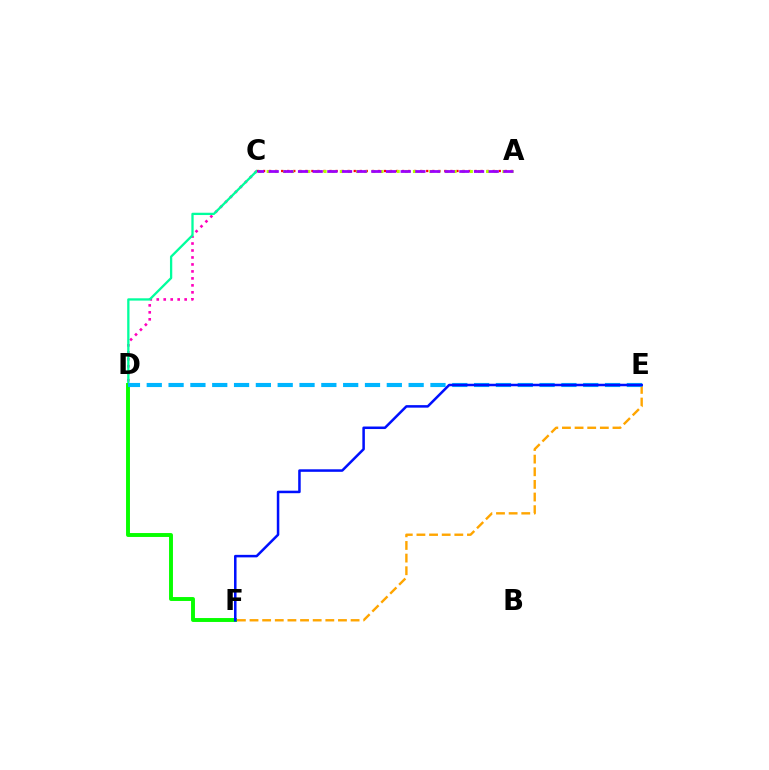{('E', 'F'): [{'color': '#ffa500', 'line_style': 'dashed', 'thickness': 1.72}, {'color': '#0010ff', 'line_style': 'solid', 'thickness': 1.82}], ('C', 'D'): [{'color': '#ff00bd', 'line_style': 'dotted', 'thickness': 1.9}, {'color': '#00ff9d', 'line_style': 'solid', 'thickness': 1.66}], ('A', 'C'): [{'color': '#ff0000', 'line_style': 'dotted', 'thickness': 1.64}, {'color': '#b3ff00', 'line_style': 'dotted', 'thickness': 2.21}, {'color': '#9b00ff', 'line_style': 'dashed', 'thickness': 1.99}], ('D', 'F'): [{'color': '#08ff00', 'line_style': 'solid', 'thickness': 2.82}], ('D', 'E'): [{'color': '#00b5ff', 'line_style': 'dashed', 'thickness': 2.96}]}